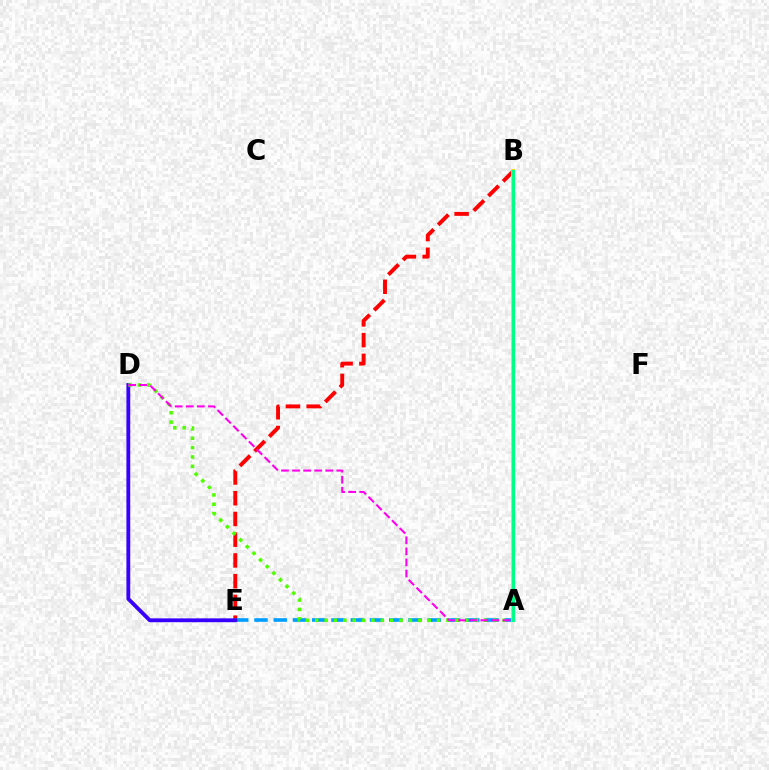{('B', 'E'): [{'color': '#ff0000', 'line_style': 'dashed', 'thickness': 2.82}], ('A', 'E'): [{'color': '#009eff', 'line_style': 'dashed', 'thickness': 2.62}], ('D', 'E'): [{'color': '#3700ff', 'line_style': 'solid', 'thickness': 2.77}], ('A', 'B'): [{'color': '#ffd500', 'line_style': 'solid', 'thickness': 2.73}, {'color': '#00ff86', 'line_style': 'solid', 'thickness': 2.22}], ('A', 'D'): [{'color': '#4fff00', 'line_style': 'dotted', 'thickness': 2.55}, {'color': '#ff00ed', 'line_style': 'dashed', 'thickness': 1.5}]}